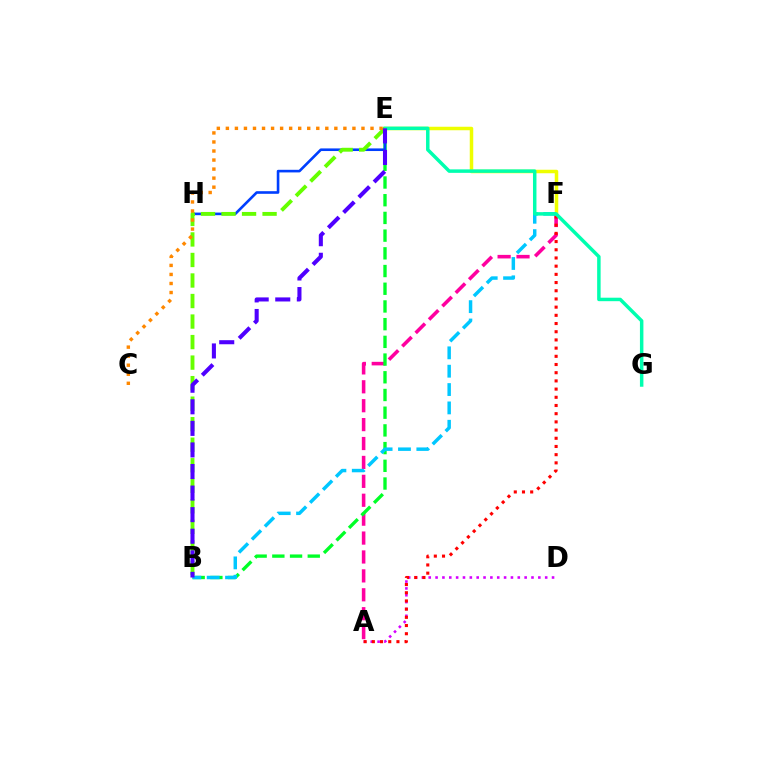{('A', 'D'): [{'color': '#d600ff', 'line_style': 'dotted', 'thickness': 1.86}], ('A', 'F'): [{'color': '#ff00a0', 'line_style': 'dashed', 'thickness': 2.57}, {'color': '#ff0000', 'line_style': 'dotted', 'thickness': 2.23}], ('B', 'E'): [{'color': '#00ff27', 'line_style': 'dashed', 'thickness': 2.41}, {'color': '#66ff00', 'line_style': 'dashed', 'thickness': 2.79}, {'color': '#4f00ff', 'line_style': 'dashed', 'thickness': 2.93}], ('E', 'F'): [{'color': '#eeff00', 'line_style': 'solid', 'thickness': 2.52}], ('B', 'F'): [{'color': '#00c7ff', 'line_style': 'dashed', 'thickness': 2.49}], ('E', 'H'): [{'color': '#003fff', 'line_style': 'solid', 'thickness': 1.88}], ('E', 'G'): [{'color': '#00ffaf', 'line_style': 'solid', 'thickness': 2.5}], ('C', 'E'): [{'color': '#ff8800', 'line_style': 'dotted', 'thickness': 2.46}]}